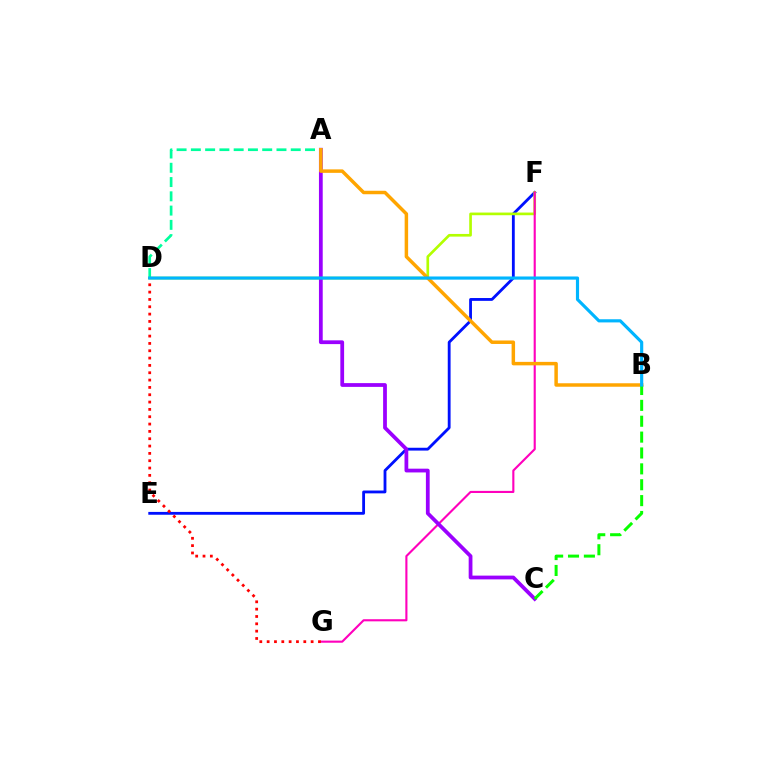{('E', 'F'): [{'color': '#0010ff', 'line_style': 'solid', 'thickness': 2.04}], ('D', 'F'): [{'color': '#b3ff00', 'line_style': 'solid', 'thickness': 1.92}], ('F', 'G'): [{'color': '#ff00bd', 'line_style': 'solid', 'thickness': 1.53}], ('A', 'D'): [{'color': '#00ff9d', 'line_style': 'dashed', 'thickness': 1.94}], ('A', 'C'): [{'color': '#9b00ff', 'line_style': 'solid', 'thickness': 2.71}], ('A', 'B'): [{'color': '#ffa500', 'line_style': 'solid', 'thickness': 2.51}], ('D', 'G'): [{'color': '#ff0000', 'line_style': 'dotted', 'thickness': 1.99}], ('B', 'C'): [{'color': '#08ff00', 'line_style': 'dashed', 'thickness': 2.16}], ('B', 'D'): [{'color': '#00b5ff', 'line_style': 'solid', 'thickness': 2.28}]}